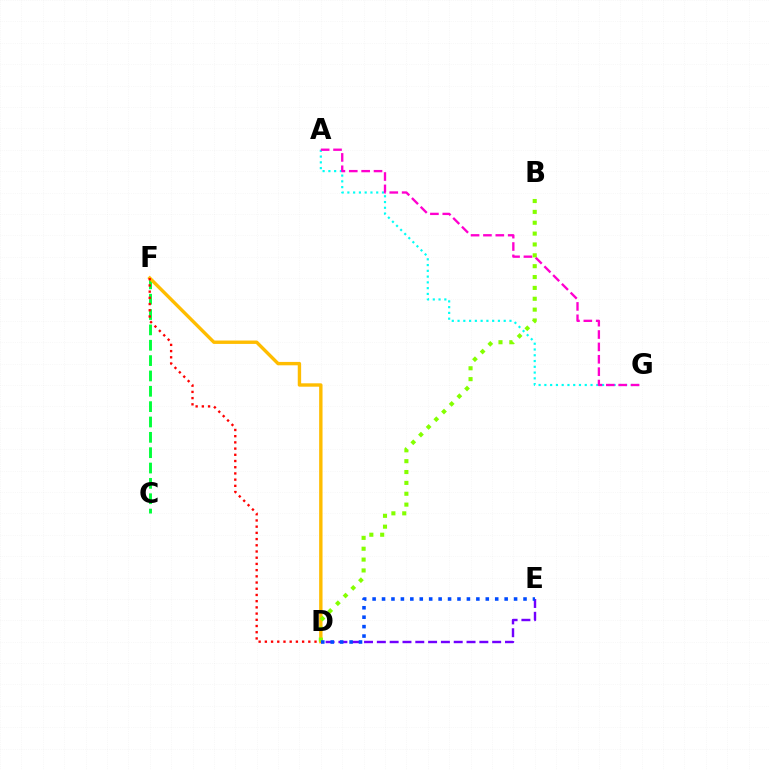{('C', 'F'): [{'color': '#00ff39', 'line_style': 'dashed', 'thickness': 2.09}], ('A', 'G'): [{'color': '#00fff6', 'line_style': 'dotted', 'thickness': 1.57}, {'color': '#ff00cf', 'line_style': 'dashed', 'thickness': 1.68}], ('D', 'E'): [{'color': '#7200ff', 'line_style': 'dashed', 'thickness': 1.74}, {'color': '#004bff', 'line_style': 'dotted', 'thickness': 2.56}], ('D', 'F'): [{'color': '#ffbd00', 'line_style': 'solid', 'thickness': 2.44}, {'color': '#ff0000', 'line_style': 'dotted', 'thickness': 1.69}], ('B', 'D'): [{'color': '#84ff00', 'line_style': 'dotted', 'thickness': 2.95}]}